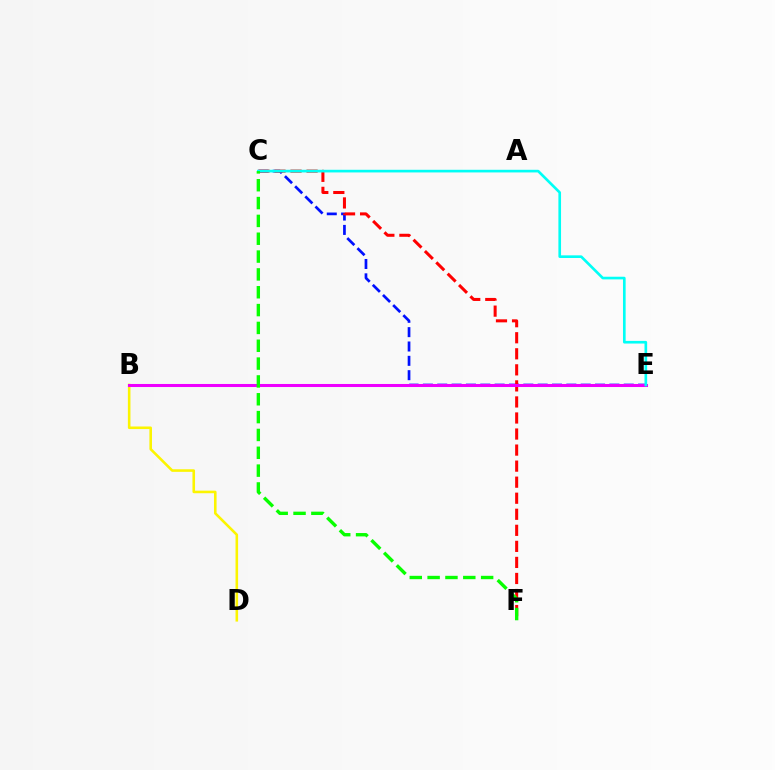{('C', 'E'): [{'color': '#0010ff', 'line_style': 'dashed', 'thickness': 1.95}, {'color': '#00fff6', 'line_style': 'solid', 'thickness': 1.91}], ('B', 'D'): [{'color': '#fcf500', 'line_style': 'solid', 'thickness': 1.86}], ('C', 'F'): [{'color': '#ff0000', 'line_style': 'dashed', 'thickness': 2.18}, {'color': '#08ff00', 'line_style': 'dashed', 'thickness': 2.42}], ('B', 'E'): [{'color': '#ee00ff', 'line_style': 'solid', 'thickness': 2.19}]}